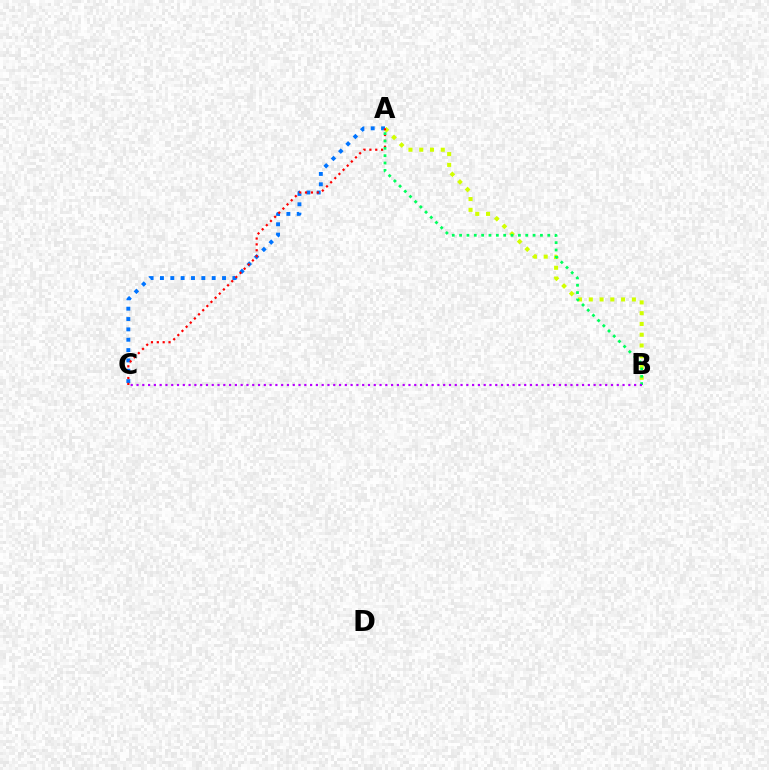{('A', 'C'): [{'color': '#0074ff', 'line_style': 'dotted', 'thickness': 2.81}, {'color': '#ff0000', 'line_style': 'dotted', 'thickness': 1.59}], ('A', 'B'): [{'color': '#d1ff00', 'line_style': 'dotted', 'thickness': 2.93}, {'color': '#00ff5c', 'line_style': 'dotted', 'thickness': 2.0}], ('B', 'C'): [{'color': '#b900ff', 'line_style': 'dotted', 'thickness': 1.57}]}